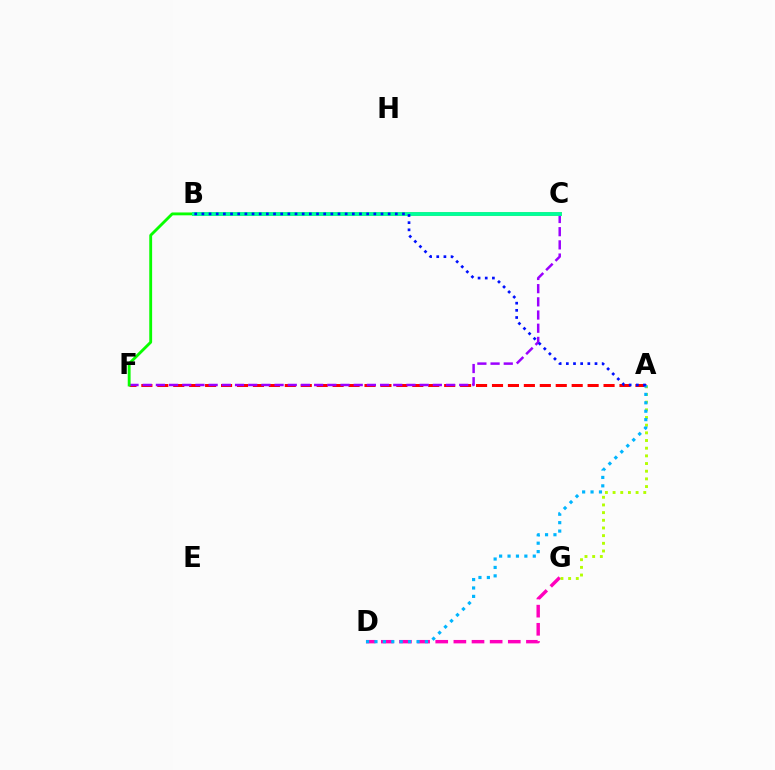{('B', 'C'): [{'color': '#ffa500', 'line_style': 'solid', 'thickness': 2.89}, {'color': '#00ff9d', 'line_style': 'solid', 'thickness': 2.75}], ('D', 'G'): [{'color': '#ff00bd', 'line_style': 'dashed', 'thickness': 2.46}], ('A', 'F'): [{'color': '#ff0000', 'line_style': 'dashed', 'thickness': 2.17}], ('A', 'G'): [{'color': '#b3ff00', 'line_style': 'dotted', 'thickness': 2.08}], ('C', 'F'): [{'color': '#9b00ff', 'line_style': 'dashed', 'thickness': 1.79}], ('B', 'F'): [{'color': '#08ff00', 'line_style': 'solid', 'thickness': 2.05}], ('A', 'D'): [{'color': '#00b5ff', 'line_style': 'dotted', 'thickness': 2.29}], ('A', 'B'): [{'color': '#0010ff', 'line_style': 'dotted', 'thickness': 1.95}]}